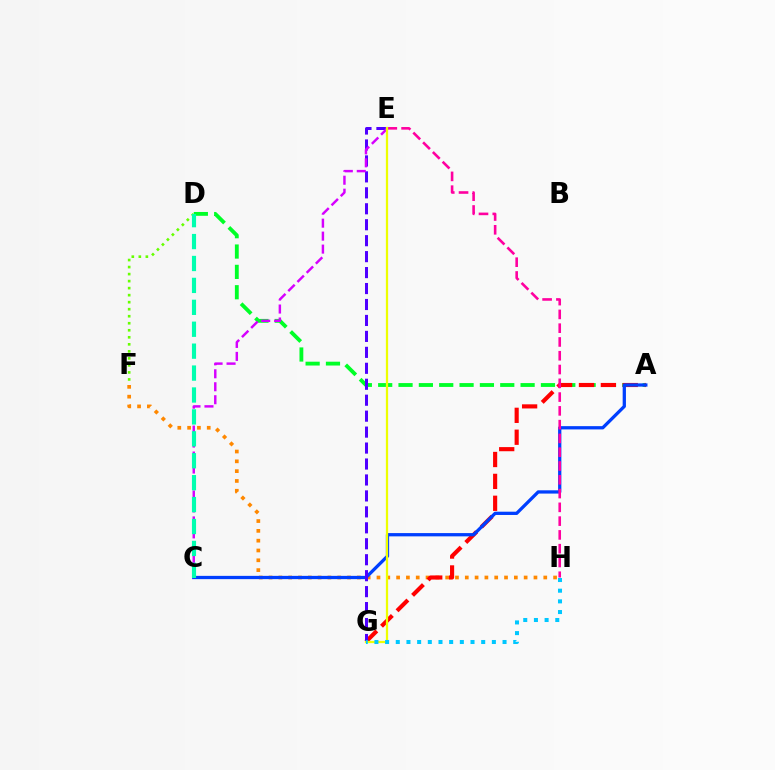{('A', 'D'): [{'color': '#00ff27', 'line_style': 'dashed', 'thickness': 2.76}], ('D', 'F'): [{'color': '#66ff00', 'line_style': 'dotted', 'thickness': 1.91}], ('F', 'H'): [{'color': '#ff8800', 'line_style': 'dotted', 'thickness': 2.67}], ('A', 'G'): [{'color': '#ff0000', 'line_style': 'dashed', 'thickness': 2.97}], ('A', 'C'): [{'color': '#003fff', 'line_style': 'solid', 'thickness': 2.36}], ('E', 'G'): [{'color': '#4f00ff', 'line_style': 'dashed', 'thickness': 2.17}, {'color': '#eeff00', 'line_style': 'solid', 'thickness': 1.62}], ('C', 'E'): [{'color': '#d600ff', 'line_style': 'dashed', 'thickness': 1.76}], ('C', 'D'): [{'color': '#00ffaf', 'line_style': 'dashed', 'thickness': 2.98}], ('E', 'H'): [{'color': '#ff00a0', 'line_style': 'dashed', 'thickness': 1.87}], ('G', 'H'): [{'color': '#00c7ff', 'line_style': 'dotted', 'thickness': 2.9}]}